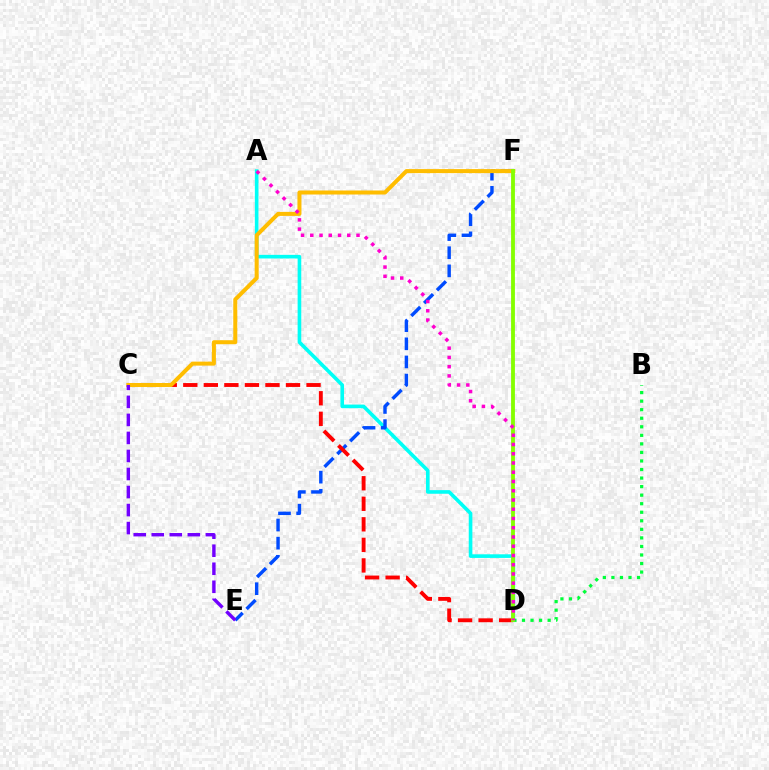{('A', 'D'): [{'color': '#00fff6', 'line_style': 'solid', 'thickness': 2.61}, {'color': '#ff00cf', 'line_style': 'dotted', 'thickness': 2.51}], ('E', 'F'): [{'color': '#004bff', 'line_style': 'dashed', 'thickness': 2.46}], ('C', 'D'): [{'color': '#ff0000', 'line_style': 'dashed', 'thickness': 2.79}], ('B', 'D'): [{'color': '#00ff39', 'line_style': 'dotted', 'thickness': 2.32}], ('C', 'F'): [{'color': '#ffbd00', 'line_style': 'solid', 'thickness': 2.89}], ('C', 'E'): [{'color': '#7200ff', 'line_style': 'dashed', 'thickness': 2.45}], ('D', 'F'): [{'color': '#84ff00', 'line_style': 'solid', 'thickness': 2.76}]}